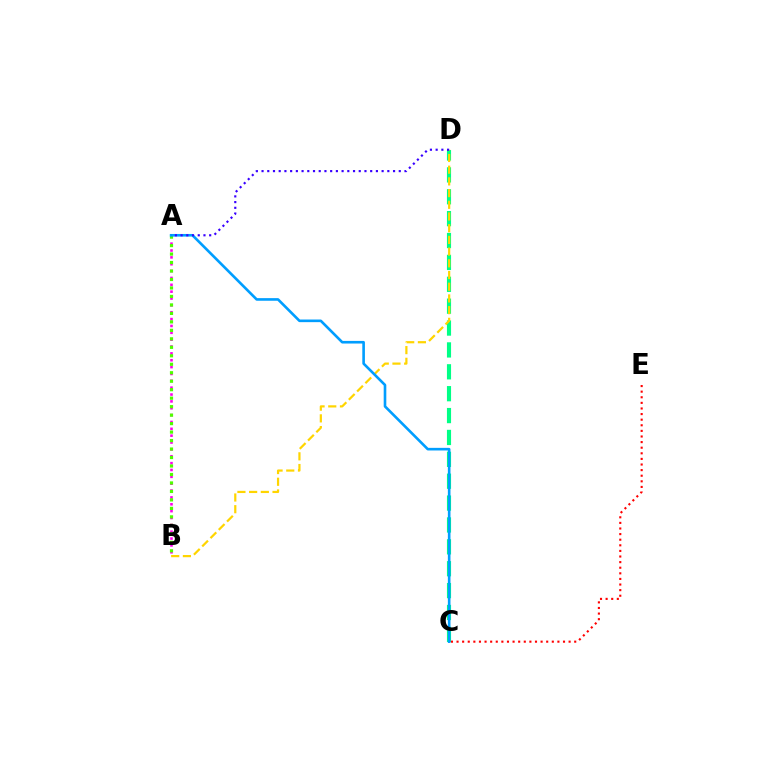{('C', 'D'): [{'color': '#00ff86', 'line_style': 'dashed', 'thickness': 2.97}], ('B', 'D'): [{'color': '#ffd500', 'line_style': 'dashed', 'thickness': 1.59}], ('A', 'B'): [{'color': '#ff00ed', 'line_style': 'dotted', 'thickness': 1.86}, {'color': '#4fff00', 'line_style': 'dotted', 'thickness': 2.3}], ('C', 'E'): [{'color': '#ff0000', 'line_style': 'dotted', 'thickness': 1.52}], ('A', 'C'): [{'color': '#009eff', 'line_style': 'solid', 'thickness': 1.89}], ('A', 'D'): [{'color': '#3700ff', 'line_style': 'dotted', 'thickness': 1.55}]}